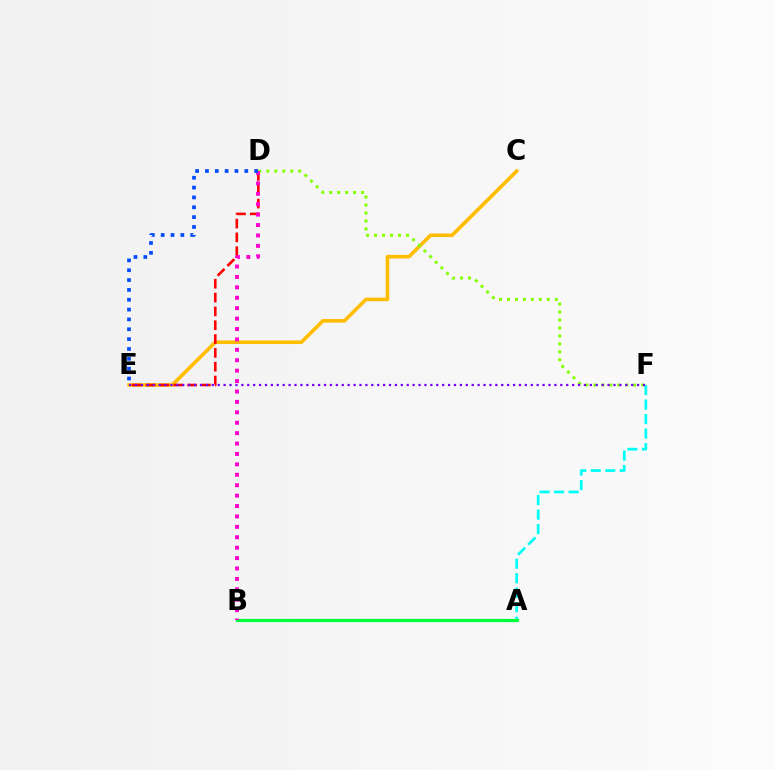{('A', 'F'): [{'color': '#00fff6', 'line_style': 'dashed', 'thickness': 1.97}], ('C', 'E'): [{'color': '#ffbd00', 'line_style': 'solid', 'thickness': 2.61}], ('D', 'E'): [{'color': '#ff0000', 'line_style': 'dashed', 'thickness': 1.88}, {'color': '#004bff', 'line_style': 'dotted', 'thickness': 2.67}], ('A', 'B'): [{'color': '#00ff39', 'line_style': 'solid', 'thickness': 2.32}], ('D', 'F'): [{'color': '#84ff00', 'line_style': 'dotted', 'thickness': 2.17}], ('B', 'D'): [{'color': '#ff00cf', 'line_style': 'dotted', 'thickness': 2.83}], ('E', 'F'): [{'color': '#7200ff', 'line_style': 'dotted', 'thickness': 1.6}]}